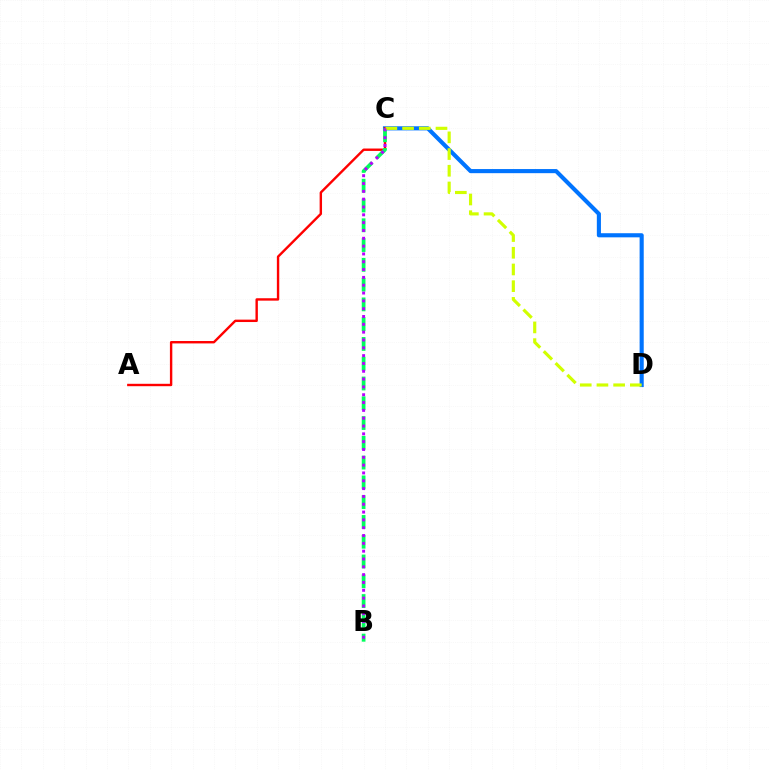{('C', 'D'): [{'color': '#0074ff', 'line_style': 'solid', 'thickness': 2.96}, {'color': '#d1ff00', 'line_style': 'dashed', 'thickness': 2.27}], ('A', 'C'): [{'color': '#ff0000', 'line_style': 'solid', 'thickness': 1.73}], ('B', 'C'): [{'color': '#00ff5c', 'line_style': 'dashed', 'thickness': 2.69}, {'color': '#b900ff', 'line_style': 'dotted', 'thickness': 2.13}]}